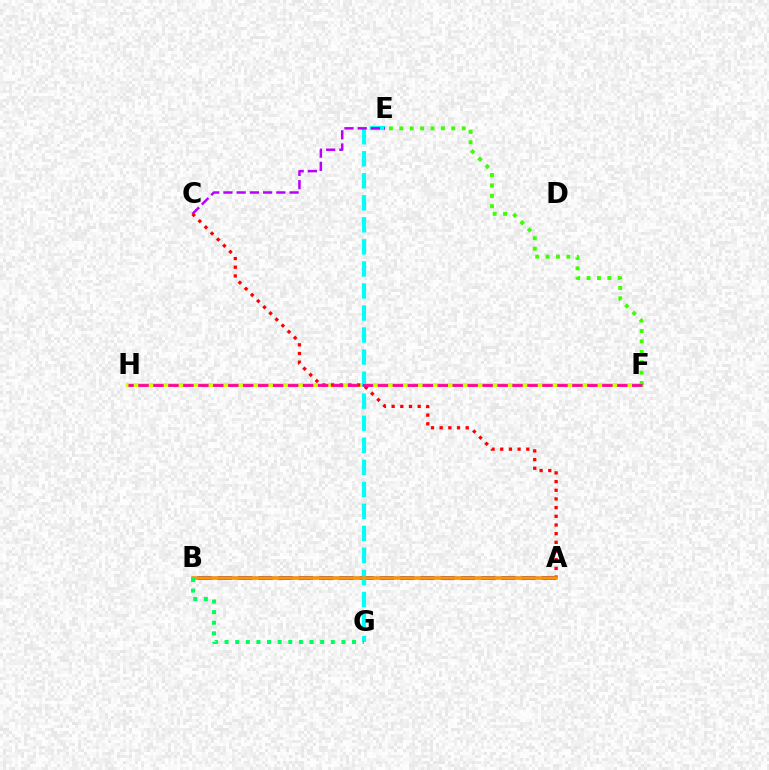{('A', 'B'): [{'color': '#2500ff', 'line_style': 'dashed', 'thickness': 2.75}, {'color': '#0074ff', 'line_style': 'solid', 'thickness': 1.77}, {'color': '#ff9400', 'line_style': 'solid', 'thickness': 2.52}], ('F', 'H'): [{'color': '#d1ff00', 'line_style': 'solid', 'thickness': 2.79}, {'color': '#ff00ac', 'line_style': 'dashed', 'thickness': 2.03}], ('E', 'G'): [{'color': '#00fff6', 'line_style': 'dashed', 'thickness': 2.99}], ('C', 'E'): [{'color': '#b900ff', 'line_style': 'dashed', 'thickness': 1.8}], ('A', 'C'): [{'color': '#ff0000', 'line_style': 'dotted', 'thickness': 2.36}], ('E', 'F'): [{'color': '#3dff00', 'line_style': 'dotted', 'thickness': 2.82}], ('B', 'G'): [{'color': '#00ff5c', 'line_style': 'dotted', 'thickness': 2.89}]}